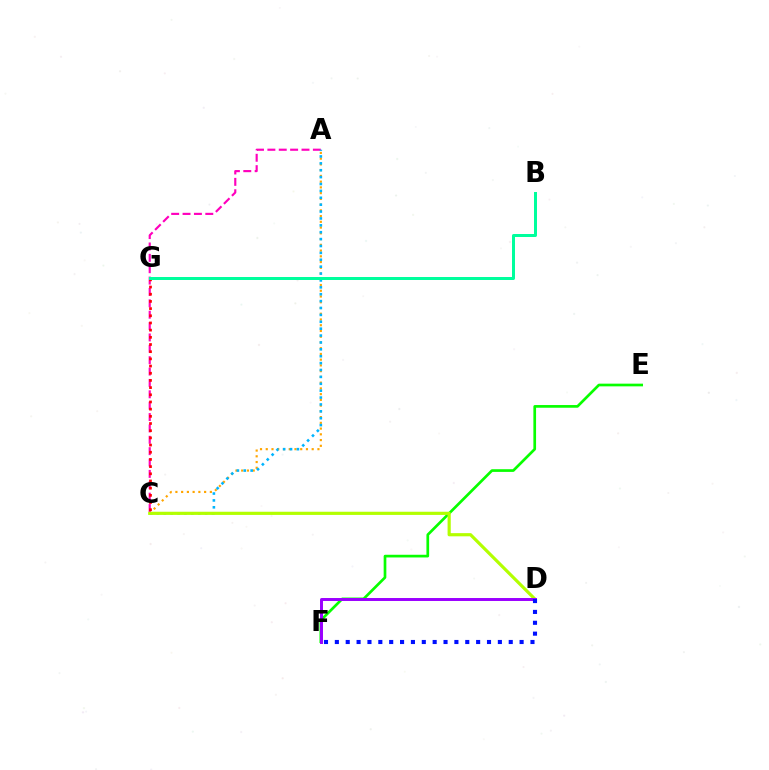{('A', 'C'): [{'color': '#ffa500', 'line_style': 'dotted', 'thickness': 1.56}, {'color': '#ff00bd', 'line_style': 'dashed', 'thickness': 1.54}, {'color': '#00b5ff', 'line_style': 'dotted', 'thickness': 1.87}], ('E', 'F'): [{'color': '#08ff00', 'line_style': 'solid', 'thickness': 1.94}], ('C', 'G'): [{'color': '#ff0000', 'line_style': 'dotted', 'thickness': 1.95}], ('C', 'D'): [{'color': '#b3ff00', 'line_style': 'solid', 'thickness': 2.29}], ('D', 'F'): [{'color': '#9b00ff', 'line_style': 'solid', 'thickness': 2.13}, {'color': '#0010ff', 'line_style': 'dotted', 'thickness': 2.95}], ('B', 'G'): [{'color': '#00ff9d', 'line_style': 'solid', 'thickness': 2.16}]}